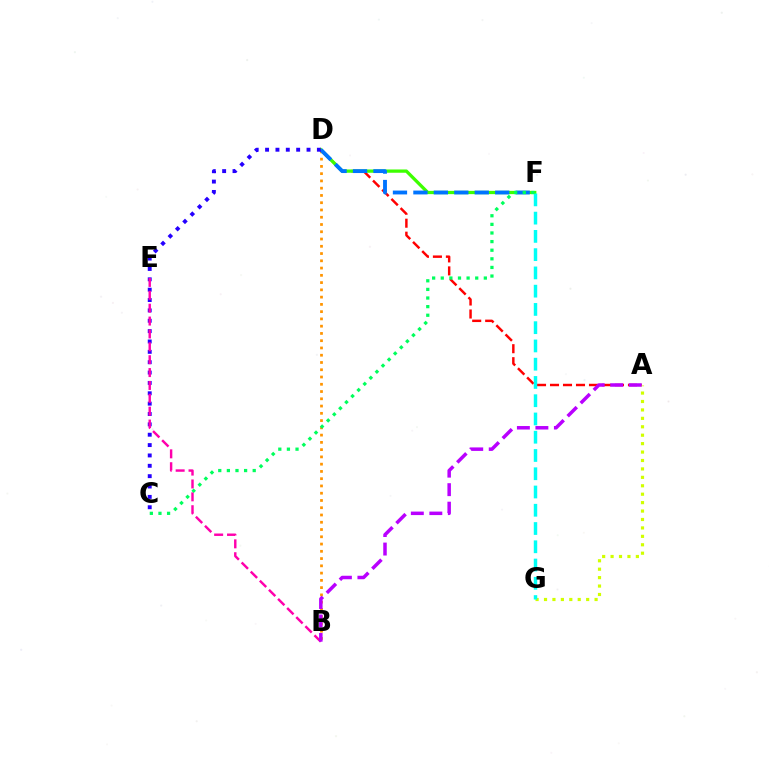{('A', 'D'): [{'color': '#ff0000', 'line_style': 'dashed', 'thickness': 1.76}], ('A', 'G'): [{'color': '#d1ff00', 'line_style': 'dotted', 'thickness': 2.29}], ('D', 'F'): [{'color': '#3dff00', 'line_style': 'solid', 'thickness': 2.35}, {'color': '#0074ff', 'line_style': 'dashed', 'thickness': 2.78}], ('B', 'D'): [{'color': '#ff9400', 'line_style': 'dotted', 'thickness': 1.97}], ('C', 'D'): [{'color': '#2500ff', 'line_style': 'dotted', 'thickness': 2.81}], ('B', 'E'): [{'color': '#ff00ac', 'line_style': 'dashed', 'thickness': 1.75}], ('F', 'G'): [{'color': '#00fff6', 'line_style': 'dashed', 'thickness': 2.48}], ('A', 'B'): [{'color': '#b900ff', 'line_style': 'dashed', 'thickness': 2.51}], ('C', 'F'): [{'color': '#00ff5c', 'line_style': 'dotted', 'thickness': 2.34}]}